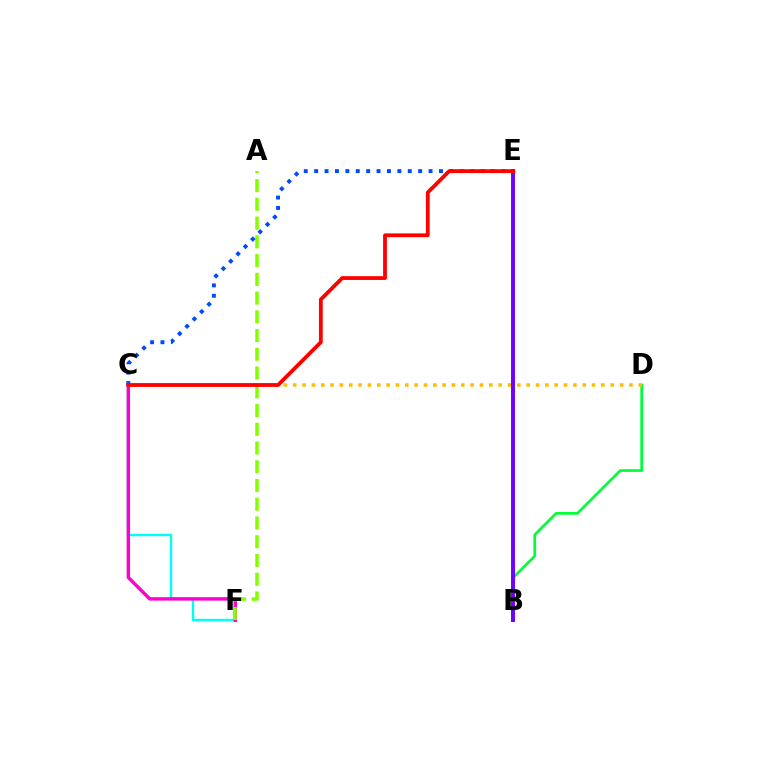{('C', 'F'): [{'color': '#00fff6', 'line_style': 'solid', 'thickness': 1.74}, {'color': '#ff00cf', 'line_style': 'solid', 'thickness': 2.46}], ('B', 'D'): [{'color': '#00ff39', 'line_style': 'solid', 'thickness': 1.95}], ('C', 'D'): [{'color': '#ffbd00', 'line_style': 'dotted', 'thickness': 2.54}], ('A', 'F'): [{'color': '#84ff00', 'line_style': 'dashed', 'thickness': 2.55}], ('C', 'E'): [{'color': '#004bff', 'line_style': 'dotted', 'thickness': 2.83}, {'color': '#ff0000', 'line_style': 'solid', 'thickness': 2.73}], ('B', 'E'): [{'color': '#7200ff', 'line_style': 'solid', 'thickness': 2.84}]}